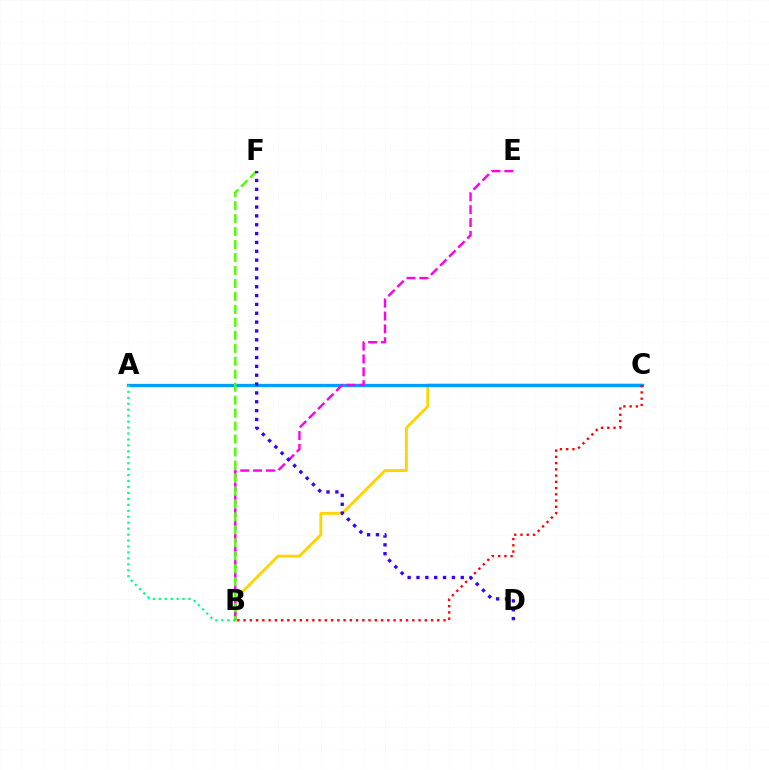{('B', 'C'): [{'color': '#ffd500', 'line_style': 'solid', 'thickness': 2.07}, {'color': '#ff0000', 'line_style': 'dotted', 'thickness': 1.7}], ('A', 'C'): [{'color': '#009eff', 'line_style': 'solid', 'thickness': 2.37}], ('B', 'E'): [{'color': '#ff00ed', 'line_style': 'dashed', 'thickness': 1.75}], ('B', 'F'): [{'color': '#4fff00', 'line_style': 'dashed', 'thickness': 1.76}], ('A', 'B'): [{'color': '#00ff86', 'line_style': 'dotted', 'thickness': 1.62}], ('D', 'F'): [{'color': '#3700ff', 'line_style': 'dotted', 'thickness': 2.4}]}